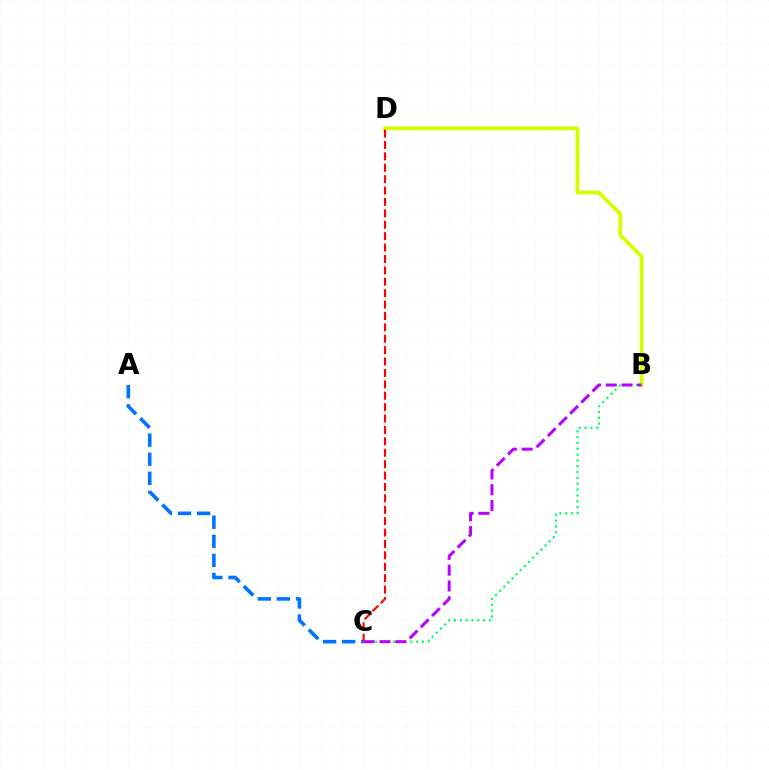{('B', 'D'): [{'color': '#d1ff00', 'line_style': 'solid', 'thickness': 2.76}], ('B', 'C'): [{'color': '#00ff5c', 'line_style': 'dotted', 'thickness': 1.58}, {'color': '#b900ff', 'line_style': 'dashed', 'thickness': 2.15}], ('A', 'C'): [{'color': '#0074ff', 'line_style': 'dashed', 'thickness': 2.59}], ('C', 'D'): [{'color': '#ff0000', 'line_style': 'dashed', 'thickness': 1.55}]}